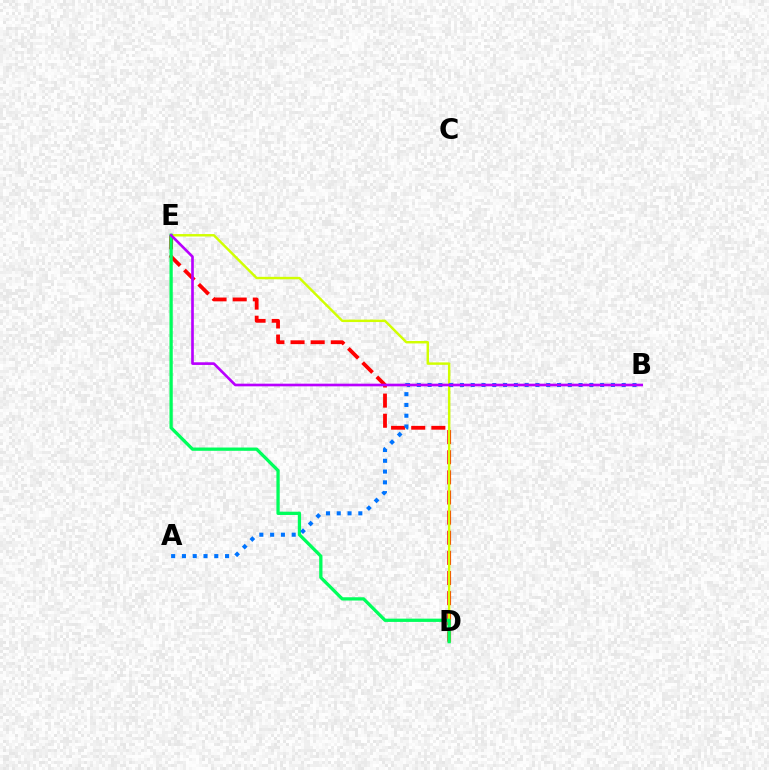{('D', 'E'): [{'color': '#ff0000', 'line_style': 'dashed', 'thickness': 2.73}, {'color': '#d1ff00', 'line_style': 'solid', 'thickness': 1.75}, {'color': '#00ff5c', 'line_style': 'solid', 'thickness': 2.36}], ('A', 'B'): [{'color': '#0074ff', 'line_style': 'dotted', 'thickness': 2.93}], ('B', 'E'): [{'color': '#b900ff', 'line_style': 'solid', 'thickness': 1.91}]}